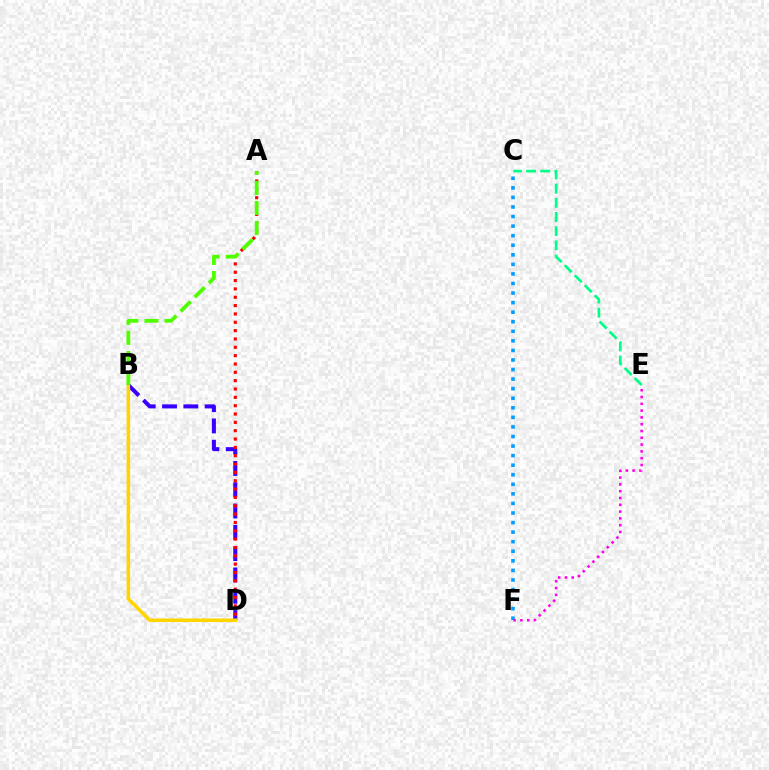{('C', 'F'): [{'color': '#009eff', 'line_style': 'dotted', 'thickness': 2.6}], ('B', 'D'): [{'color': '#3700ff', 'line_style': 'dashed', 'thickness': 2.89}, {'color': '#ffd500', 'line_style': 'solid', 'thickness': 2.54}], ('E', 'F'): [{'color': '#ff00ed', 'line_style': 'dotted', 'thickness': 1.85}], ('A', 'D'): [{'color': '#ff0000', 'line_style': 'dotted', 'thickness': 2.27}], ('A', 'B'): [{'color': '#4fff00', 'line_style': 'dashed', 'thickness': 2.72}], ('C', 'E'): [{'color': '#00ff86', 'line_style': 'dashed', 'thickness': 1.93}]}